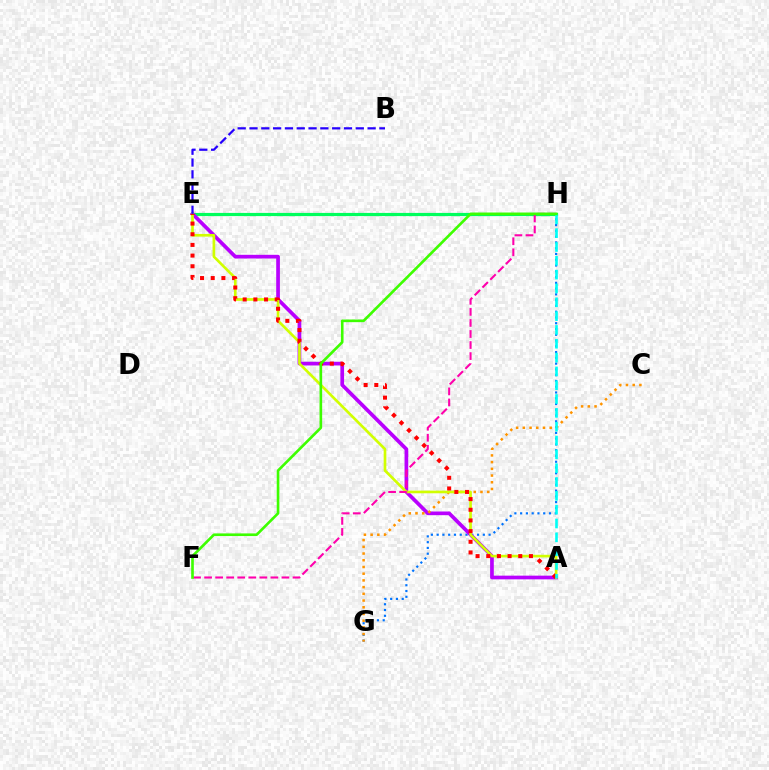{('E', 'H'): [{'color': '#00ff5c', 'line_style': 'solid', 'thickness': 2.29}], ('G', 'H'): [{'color': '#0074ff', 'line_style': 'dotted', 'thickness': 1.57}], ('A', 'E'): [{'color': '#b900ff', 'line_style': 'solid', 'thickness': 2.66}, {'color': '#d1ff00', 'line_style': 'solid', 'thickness': 1.92}, {'color': '#ff0000', 'line_style': 'dotted', 'thickness': 2.9}], ('C', 'G'): [{'color': '#ff9400', 'line_style': 'dotted', 'thickness': 1.82}], ('F', 'H'): [{'color': '#ff00ac', 'line_style': 'dashed', 'thickness': 1.5}, {'color': '#3dff00', 'line_style': 'solid', 'thickness': 1.9}], ('A', 'H'): [{'color': '#00fff6', 'line_style': 'dashed', 'thickness': 1.88}], ('B', 'E'): [{'color': '#2500ff', 'line_style': 'dashed', 'thickness': 1.6}]}